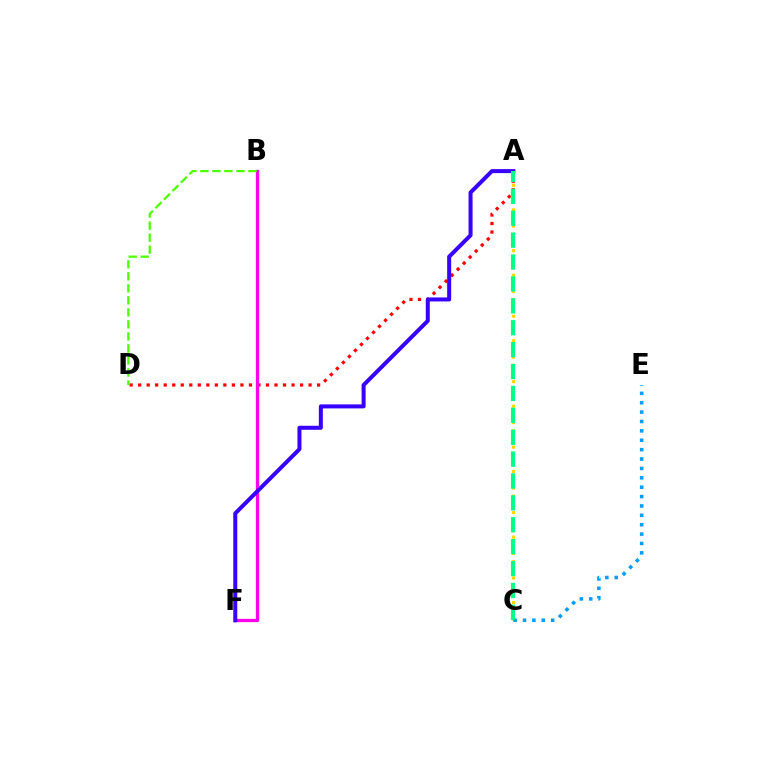{('A', 'D'): [{'color': '#ff0000', 'line_style': 'dotted', 'thickness': 2.32}], ('B', 'F'): [{'color': '#ff00ed', 'line_style': 'solid', 'thickness': 2.36}], ('A', 'C'): [{'color': '#ffd500', 'line_style': 'dotted', 'thickness': 2.22}, {'color': '#00ff86', 'line_style': 'dashed', 'thickness': 2.97}], ('C', 'E'): [{'color': '#009eff', 'line_style': 'dotted', 'thickness': 2.55}], ('A', 'F'): [{'color': '#3700ff', 'line_style': 'solid', 'thickness': 2.89}], ('B', 'D'): [{'color': '#4fff00', 'line_style': 'dashed', 'thickness': 1.63}]}